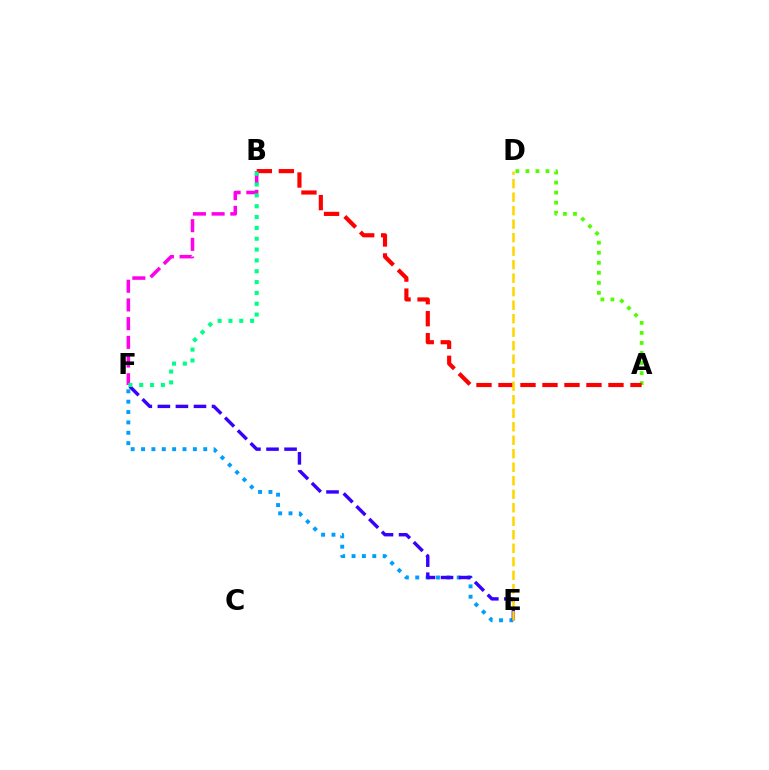{('A', 'D'): [{'color': '#4fff00', 'line_style': 'dotted', 'thickness': 2.73}], ('E', 'F'): [{'color': '#009eff', 'line_style': 'dotted', 'thickness': 2.82}, {'color': '#3700ff', 'line_style': 'dashed', 'thickness': 2.45}], ('A', 'B'): [{'color': '#ff0000', 'line_style': 'dashed', 'thickness': 2.99}], ('B', 'F'): [{'color': '#ff00ed', 'line_style': 'dashed', 'thickness': 2.54}, {'color': '#00ff86', 'line_style': 'dotted', 'thickness': 2.94}], ('D', 'E'): [{'color': '#ffd500', 'line_style': 'dashed', 'thickness': 1.83}]}